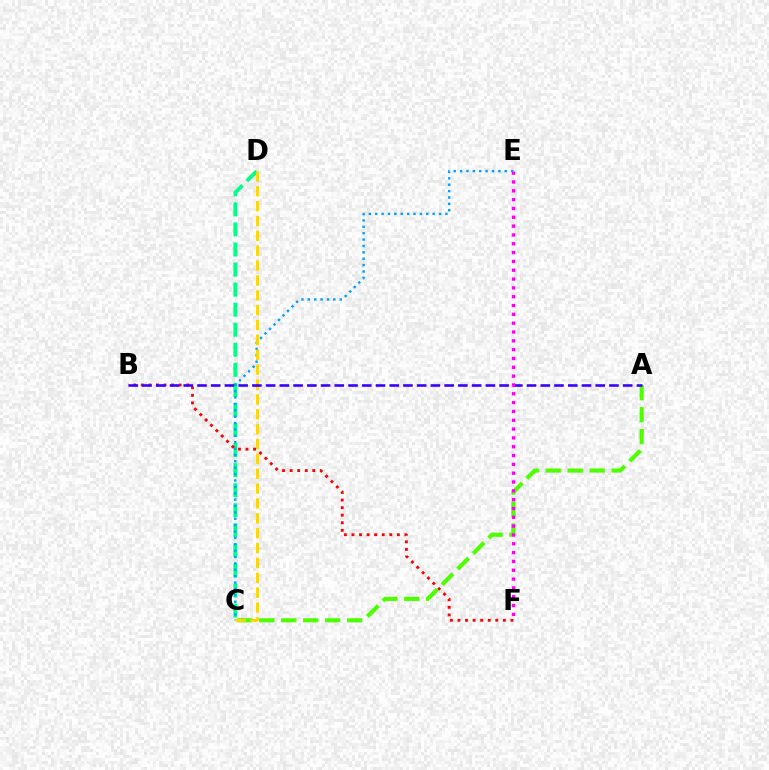{('C', 'D'): [{'color': '#00ff86', 'line_style': 'dashed', 'thickness': 2.73}, {'color': '#ffd500', 'line_style': 'dashed', 'thickness': 2.02}], ('B', 'F'): [{'color': '#ff0000', 'line_style': 'dotted', 'thickness': 2.06}], ('A', 'C'): [{'color': '#4fff00', 'line_style': 'dashed', 'thickness': 2.98}], ('C', 'E'): [{'color': '#009eff', 'line_style': 'dotted', 'thickness': 1.73}], ('A', 'B'): [{'color': '#3700ff', 'line_style': 'dashed', 'thickness': 1.87}], ('E', 'F'): [{'color': '#ff00ed', 'line_style': 'dotted', 'thickness': 2.4}]}